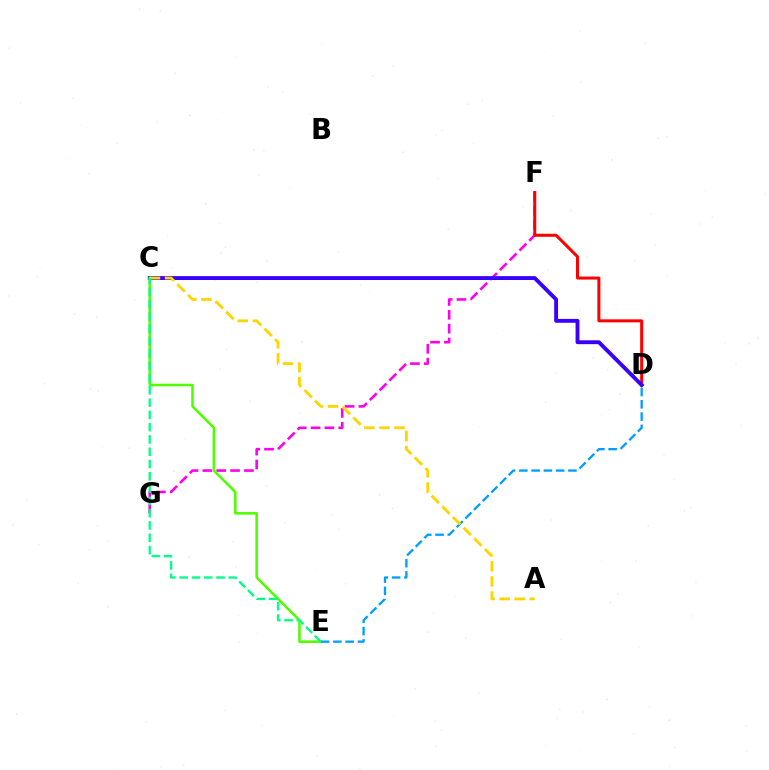{('F', 'G'): [{'color': '#ff00ed', 'line_style': 'dashed', 'thickness': 1.88}], ('D', 'F'): [{'color': '#ff0000', 'line_style': 'solid', 'thickness': 2.17}], ('C', 'D'): [{'color': '#3700ff', 'line_style': 'solid', 'thickness': 2.79}], ('C', 'E'): [{'color': '#4fff00', 'line_style': 'solid', 'thickness': 1.84}, {'color': '#00ff86', 'line_style': 'dashed', 'thickness': 1.67}], ('D', 'E'): [{'color': '#009eff', 'line_style': 'dashed', 'thickness': 1.67}], ('A', 'C'): [{'color': '#ffd500', 'line_style': 'dashed', 'thickness': 2.05}]}